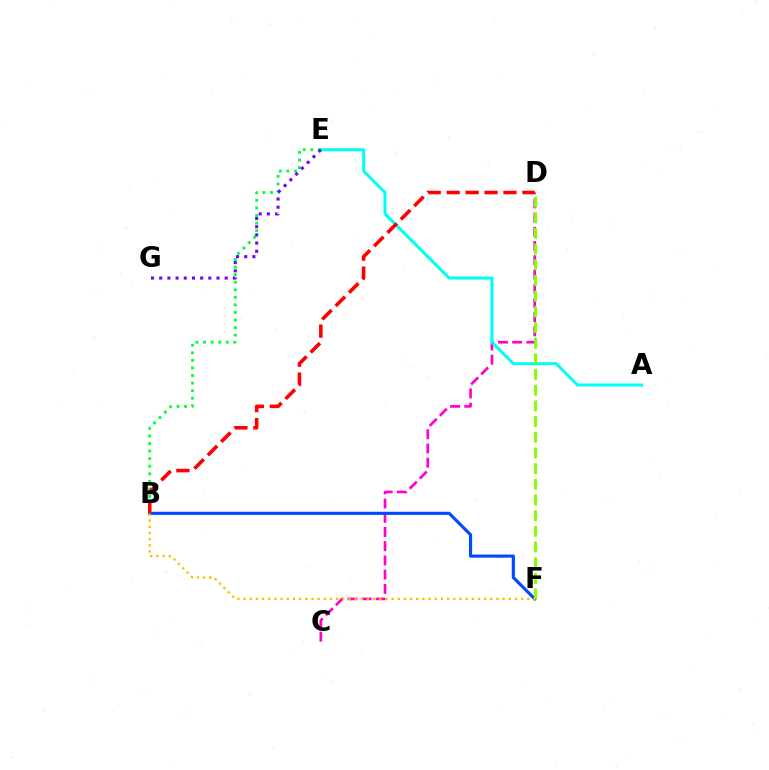{('C', 'D'): [{'color': '#ff00cf', 'line_style': 'dashed', 'thickness': 1.93}], ('B', 'F'): [{'color': '#004bff', 'line_style': 'solid', 'thickness': 2.26}, {'color': '#ffbd00', 'line_style': 'dotted', 'thickness': 1.68}], ('A', 'E'): [{'color': '#00fff6', 'line_style': 'solid', 'thickness': 2.19}], ('D', 'F'): [{'color': '#84ff00', 'line_style': 'dashed', 'thickness': 2.13}], ('B', 'E'): [{'color': '#00ff39', 'line_style': 'dotted', 'thickness': 2.05}], ('E', 'G'): [{'color': '#7200ff', 'line_style': 'dotted', 'thickness': 2.22}], ('B', 'D'): [{'color': '#ff0000', 'line_style': 'dashed', 'thickness': 2.57}]}